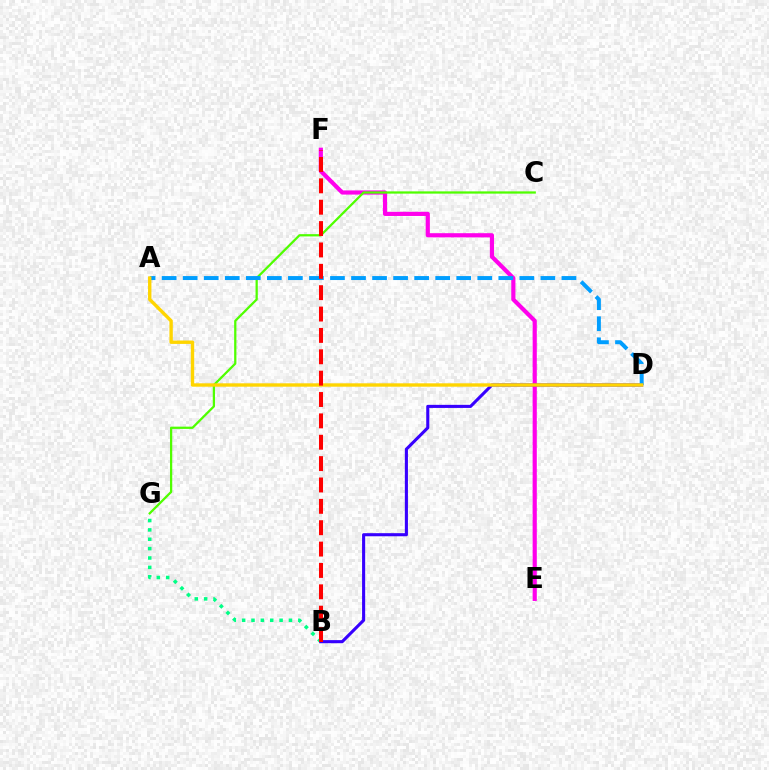{('B', 'G'): [{'color': '#00ff86', 'line_style': 'dotted', 'thickness': 2.54}], ('E', 'F'): [{'color': '#ff00ed', 'line_style': 'solid', 'thickness': 2.99}], ('B', 'D'): [{'color': '#3700ff', 'line_style': 'solid', 'thickness': 2.23}], ('C', 'G'): [{'color': '#4fff00', 'line_style': 'solid', 'thickness': 1.62}], ('A', 'D'): [{'color': '#009eff', 'line_style': 'dashed', 'thickness': 2.86}, {'color': '#ffd500', 'line_style': 'solid', 'thickness': 2.43}], ('B', 'F'): [{'color': '#ff0000', 'line_style': 'dashed', 'thickness': 2.9}]}